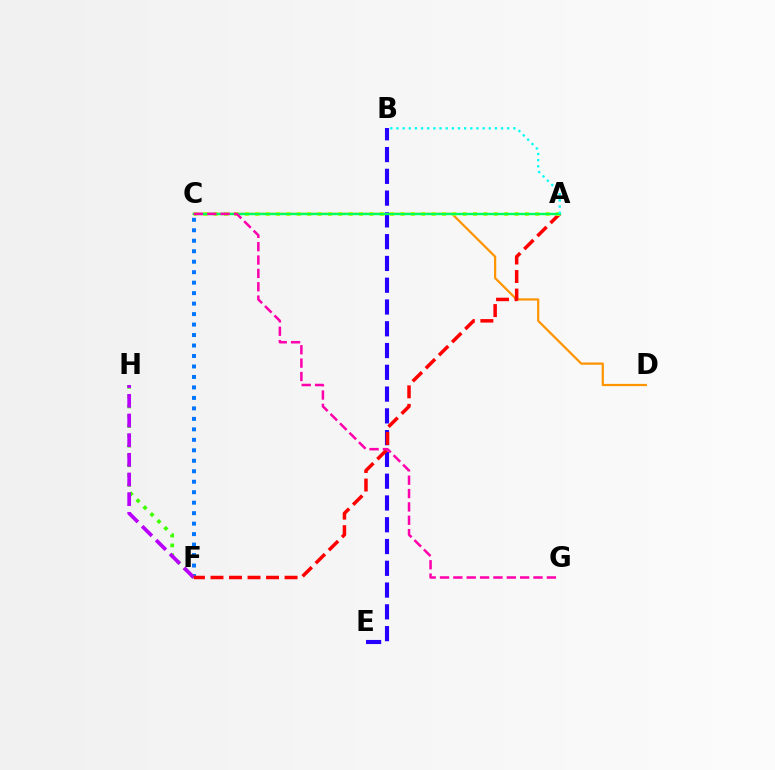{('C', 'F'): [{'color': '#0074ff', 'line_style': 'dotted', 'thickness': 2.85}], ('C', 'D'): [{'color': '#ff9400', 'line_style': 'solid', 'thickness': 1.6}], ('F', 'H'): [{'color': '#3dff00', 'line_style': 'dotted', 'thickness': 2.66}, {'color': '#b900ff', 'line_style': 'dashed', 'thickness': 2.67}], ('B', 'E'): [{'color': '#2500ff', 'line_style': 'dashed', 'thickness': 2.96}], ('A', 'F'): [{'color': '#ff0000', 'line_style': 'dashed', 'thickness': 2.52}], ('A', 'C'): [{'color': '#d1ff00', 'line_style': 'dotted', 'thickness': 2.82}, {'color': '#00ff5c', 'line_style': 'solid', 'thickness': 1.73}], ('A', 'B'): [{'color': '#00fff6', 'line_style': 'dotted', 'thickness': 1.67}], ('C', 'G'): [{'color': '#ff00ac', 'line_style': 'dashed', 'thickness': 1.81}]}